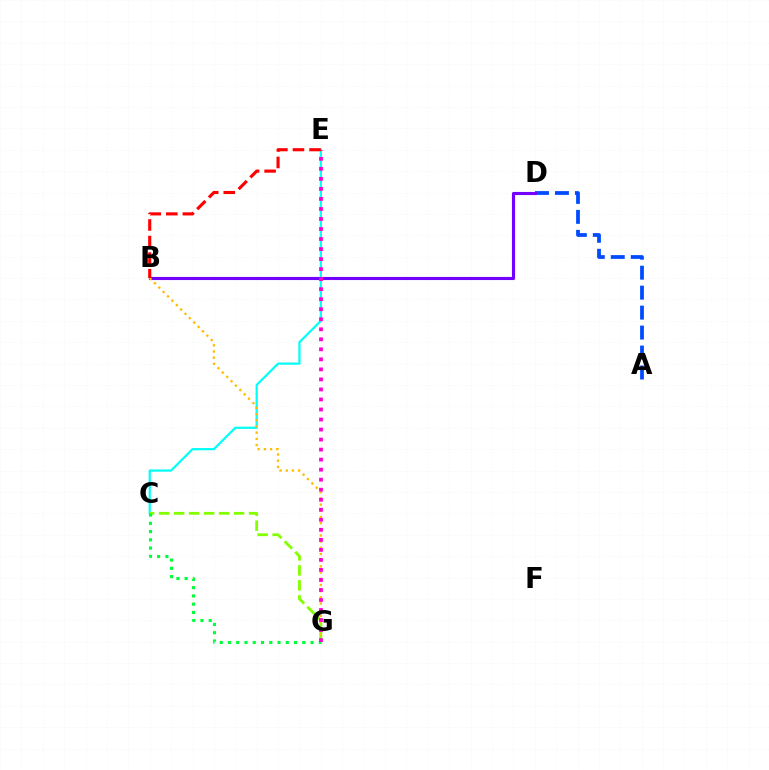{('A', 'D'): [{'color': '#004bff', 'line_style': 'dashed', 'thickness': 2.71}], ('C', 'E'): [{'color': '#00fff6', 'line_style': 'solid', 'thickness': 1.59}], ('C', 'G'): [{'color': '#84ff00', 'line_style': 'dashed', 'thickness': 2.04}, {'color': '#00ff39', 'line_style': 'dotted', 'thickness': 2.24}], ('B', 'D'): [{'color': '#7200ff', 'line_style': 'solid', 'thickness': 2.24}], ('B', 'G'): [{'color': '#ffbd00', 'line_style': 'dotted', 'thickness': 1.68}], ('E', 'G'): [{'color': '#ff00cf', 'line_style': 'dotted', 'thickness': 2.72}], ('B', 'E'): [{'color': '#ff0000', 'line_style': 'dashed', 'thickness': 2.25}]}